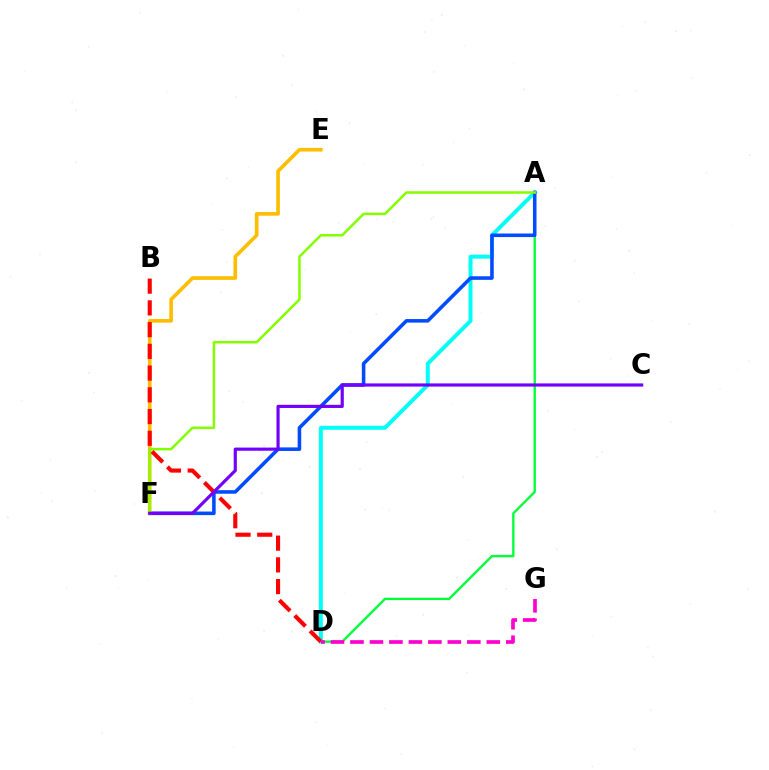{('A', 'D'): [{'color': '#00ff39', 'line_style': 'solid', 'thickness': 1.69}, {'color': '#00fff6', 'line_style': 'solid', 'thickness': 2.85}], ('A', 'F'): [{'color': '#004bff', 'line_style': 'solid', 'thickness': 2.56}, {'color': '#84ff00', 'line_style': 'solid', 'thickness': 1.81}], ('E', 'F'): [{'color': '#ffbd00', 'line_style': 'solid', 'thickness': 2.62}], ('B', 'D'): [{'color': '#ff0000', 'line_style': 'dashed', 'thickness': 2.95}], ('D', 'G'): [{'color': '#ff00cf', 'line_style': 'dashed', 'thickness': 2.65}], ('C', 'F'): [{'color': '#7200ff', 'line_style': 'solid', 'thickness': 2.28}]}